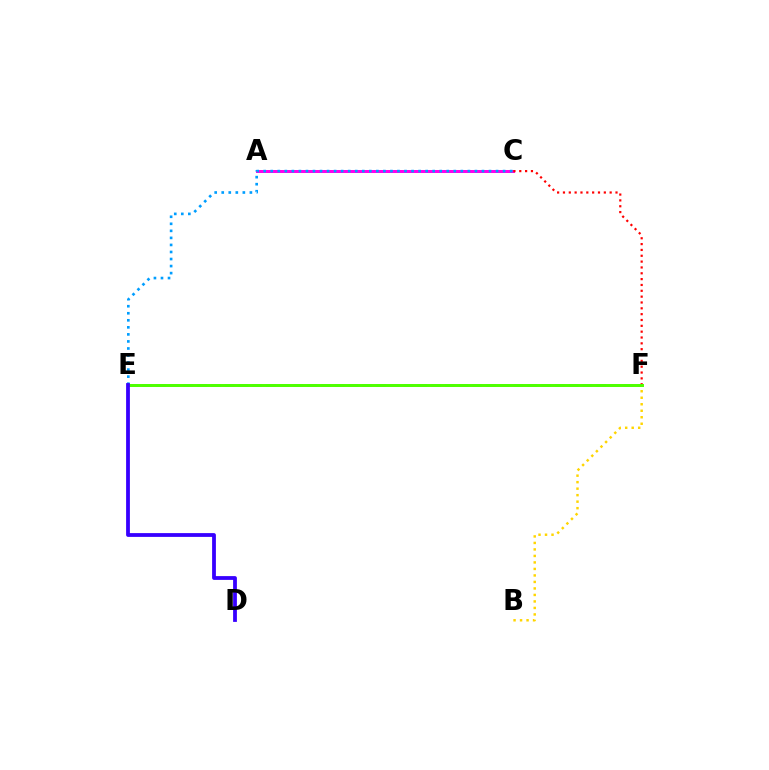{('E', 'F'): [{'color': '#00ff86', 'line_style': 'dashed', 'thickness': 1.87}, {'color': '#4fff00', 'line_style': 'solid', 'thickness': 2.13}], ('B', 'F'): [{'color': '#ffd500', 'line_style': 'dotted', 'thickness': 1.77}], ('A', 'C'): [{'color': '#ff00ed', 'line_style': 'solid', 'thickness': 2.16}], ('C', 'E'): [{'color': '#009eff', 'line_style': 'dotted', 'thickness': 1.91}], ('C', 'F'): [{'color': '#ff0000', 'line_style': 'dotted', 'thickness': 1.59}], ('D', 'E'): [{'color': '#3700ff', 'line_style': 'solid', 'thickness': 2.73}]}